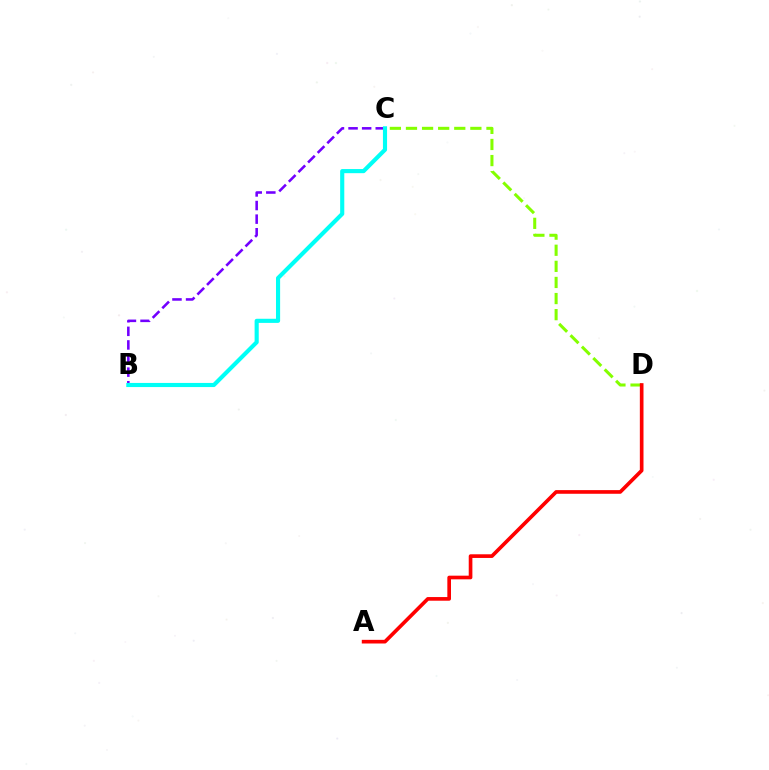{('B', 'C'): [{'color': '#7200ff', 'line_style': 'dashed', 'thickness': 1.85}, {'color': '#00fff6', 'line_style': 'solid', 'thickness': 2.97}], ('C', 'D'): [{'color': '#84ff00', 'line_style': 'dashed', 'thickness': 2.19}], ('A', 'D'): [{'color': '#ff0000', 'line_style': 'solid', 'thickness': 2.63}]}